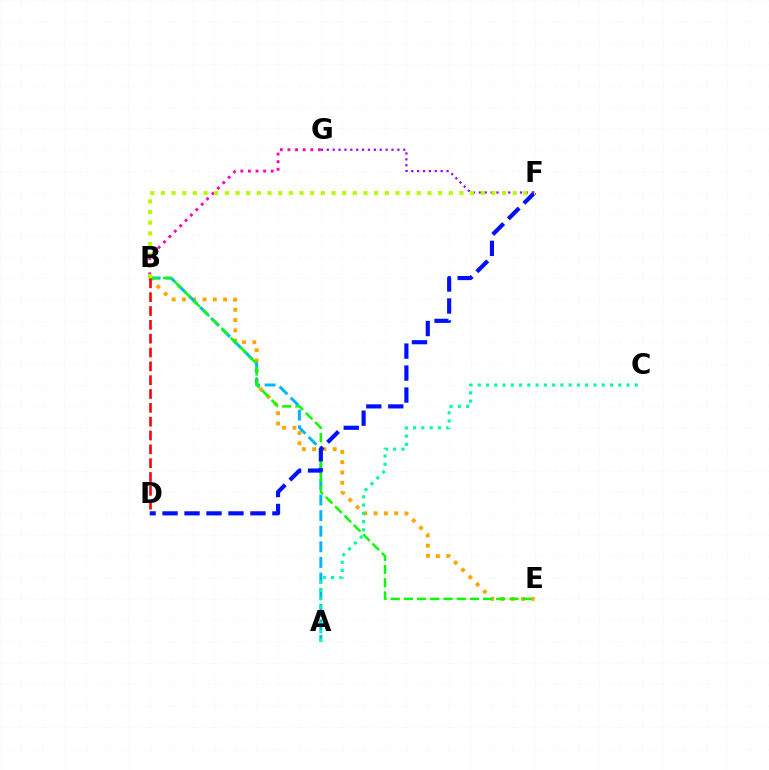{('B', 'E'): [{'color': '#ffa500', 'line_style': 'dotted', 'thickness': 2.79}, {'color': '#08ff00', 'line_style': 'dashed', 'thickness': 1.79}], ('A', 'B'): [{'color': '#00b5ff', 'line_style': 'dashed', 'thickness': 2.12}], ('B', 'G'): [{'color': '#ff00bd', 'line_style': 'dotted', 'thickness': 2.07}], ('D', 'F'): [{'color': '#0010ff', 'line_style': 'dashed', 'thickness': 2.98}], ('B', 'D'): [{'color': '#ff0000', 'line_style': 'dashed', 'thickness': 1.88}], ('F', 'G'): [{'color': '#9b00ff', 'line_style': 'dotted', 'thickness': 1.6}], ('B', 'F'): [{'color': '#b3ff00', 'line_style': 'dotted', 'thickness': 2.9}], ('A', 'C'): [{'color': '#00ff9d', 'line_style': 'dotted', 'thickness': 2.25}]}